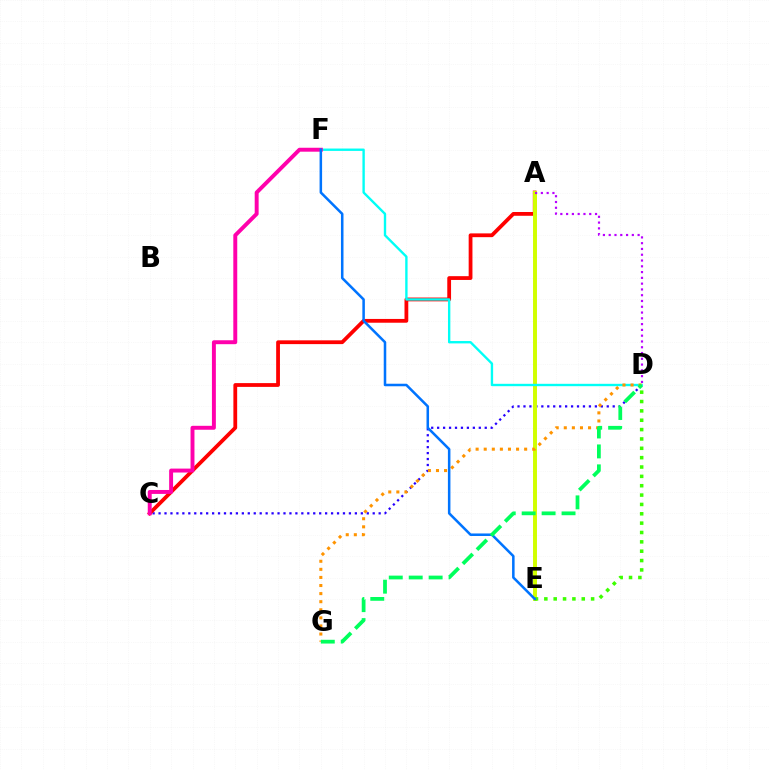{('C', 'D'): [{'color': '#2500ff', 'line_style': 'dotted', 'thickness': 1.62}], ('A', 'C'): [{'color': '#ff0000', 'line_style': 'solid', 'thickness': 2.72}], ('A', 'E'): [{'color': '#d1ff00', 'line_style': 'solid', 'thickness': 2.84}], ('D', 'F'): [{'color': '#00fff6', 'line_style': 'solid', 'thickness': 1.71}], ('D', 'G'): [{'color': '#ff9400', 'line_style': 'dotted', 'thickness': 2.2}, {'color': '#00ff5c', 'line_style': 'dashed', 'thickness': 2.71}], ('D', 'E'): [{'color': '#3dff00', 'line_style': 'dotted', 'thickness': 2.54}], ('A', 'D'): [{'color': '#b900ff', 'line_style': 'dotted', 'thickness': 1.57}], ('C', 'F'): [{'color': '#ff00ac', 'line_style': 'solid', 'thickness': 2.83}], ('E', 'F'): [{'color': '#0074ff', 'line_style': 'solid', 'thickness': 1.82}]}